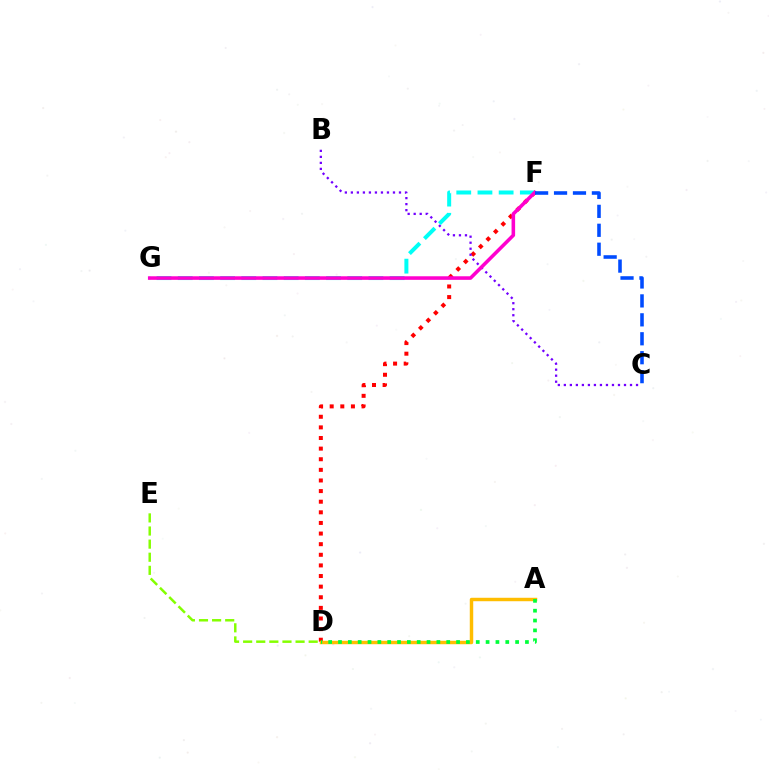{('D', 'F'): [{'color': '#ff0000', 'line_style': 'dotted', 'thickness': 2.88}], ('B', 'C'): [{'color': '#7200ff', 'line_style': 'dotted', 'thickness': 1.63}], ('F', 'G'): [{'color': '#00fff6', 'line_style': 'dashed', 'thickness': 2.88}, {'color': '#ff00cf', 'line_style': 'solid', 'thickness': 2.57}], ('D', 'E'): [{'color': '#84ff00', 'line_style': 'dashed', 'thickness': 1.78}], ('A', 'D'): [{'color': '#ffbd00', 'line_style': 'solid', 'thickness': 2.49}, {'color': '#00ff39', 'line_style': 'dotted', 'thickness': 2.67}], ('C', 'F'): [{'color': '#004bff', 'line_style': 'dashed', 'thickness': 2.57}]}